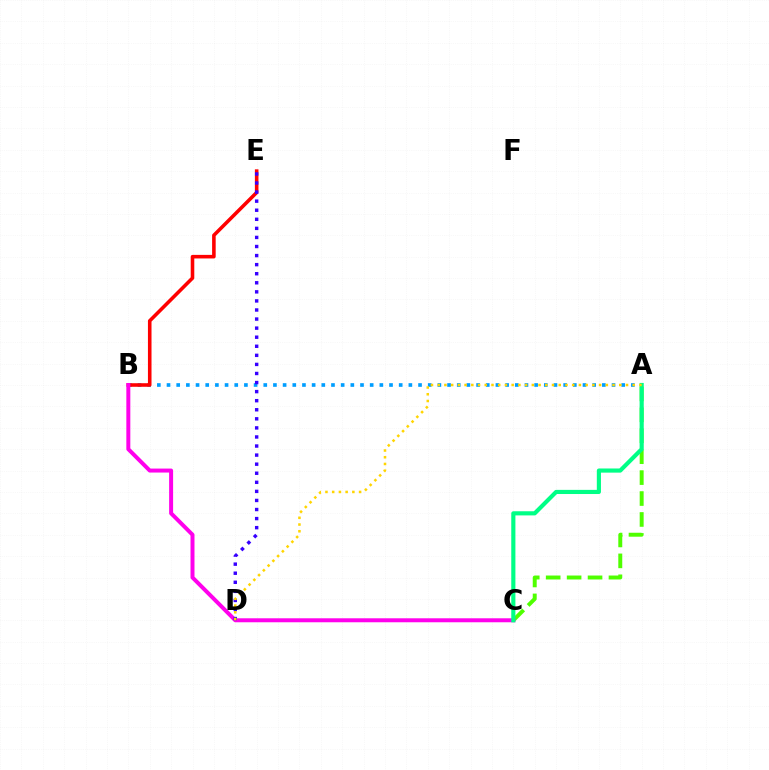{('A', 'C'): [{'color': '#4fff00', 'line_style': 'dashed', 'thickness': 2.84}, {'color': '#00ff86', 'line_style': 'solid', 'thickness': 2.99}], ('A', 'B'): [{'color': '#009eff', 'line_style': 'dotted', 'thickness': 2.63}], ('B', 'E'): [{'color': '#ff0000', 'line_style': 'solid', 'thickness': 2.58}], ('B', 'C'): [{'color': '#ff00ed', 'line_style': 'solid', 'thickness': 2.87}], ('D', 'E'): [{'color': '#3700ff', 'line_style': 'dotted', 'thickness': 2.46}], ('A', 'D'): [{'color': '#ffd500', 'line_style': 'dotted', 'thickness': 1.83}]}